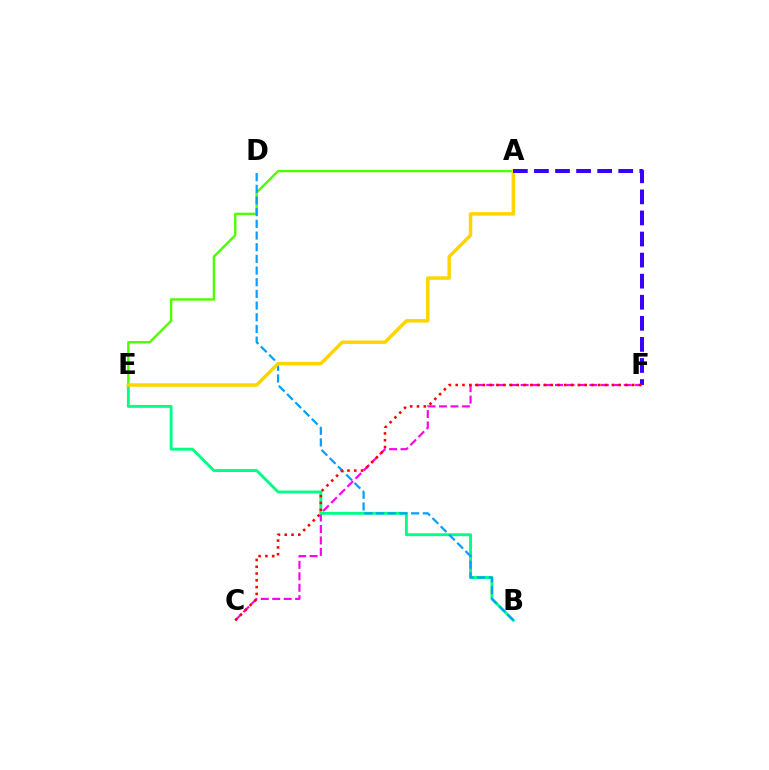{('A', 'E'): [{'color': '#4fff00', 'line_style': 'solid', 'thickness': 1.74}, {'color': '#ffd500', 'line_style': 'solid', 'thickness': 2.51}], ('C', 'F'): [{'color': '#ff00ed', 'line_style': 'dashed', 'thickness': 1.56}, {'color': '#ff0000', 'line_style': 'dotted', 'thickness': 1.84}], ('B', 'E'): [{'color': '#00ff86', 'line_style': 'solid', 'thickness': 2.07}], ('B', 'D'): [{'color': '#009eff', 'line_style': 'dashed', 'thickness': 1.59}], ('A', 'F'): [{'color': '#3700ff', 'line_style': 'dashed', 'thickness': 2.86}]}